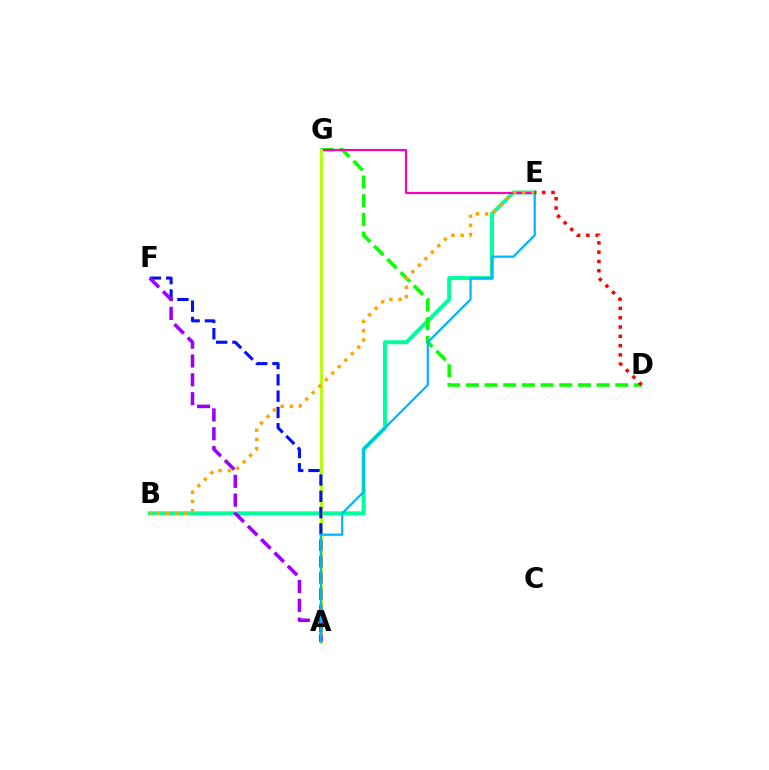{('B', 'E'): [{'color': '#00ff9d', 'line_style': 'solid', 'thickness': 2.87}, {'color': '#ffa500', 'line_style': 'dotted', 'thickness': 2.5}], ('D', 'G'): [{'color': '#08ff00', 'line_style': 'dashed', 'thickness': 2.54}], ('E', 'G'): [{'color': '#ff00bd', 'line_style': 'solid', 'thickness': 1.55}], ('A', 'G'): [{'color': '#b3ff00', 'line_style': 'solid', 'thickness': 2.04}], ('A', 'F'): [{'color': '#0010ff', 'line_style': 'dashed', 'thickness': 2.21}, {'color': '#9b00ff', 'line_style': 'dashed', 'thickness': 2.56}], ('A', 'E'): [{'color': '#00b5ff', 'line_style': 'solid', 'thickness': 1.61}], ('D', 'E'): [{'color': '#ff0000', 'line_style': 'dotted', 'thickness': 2.53}]}